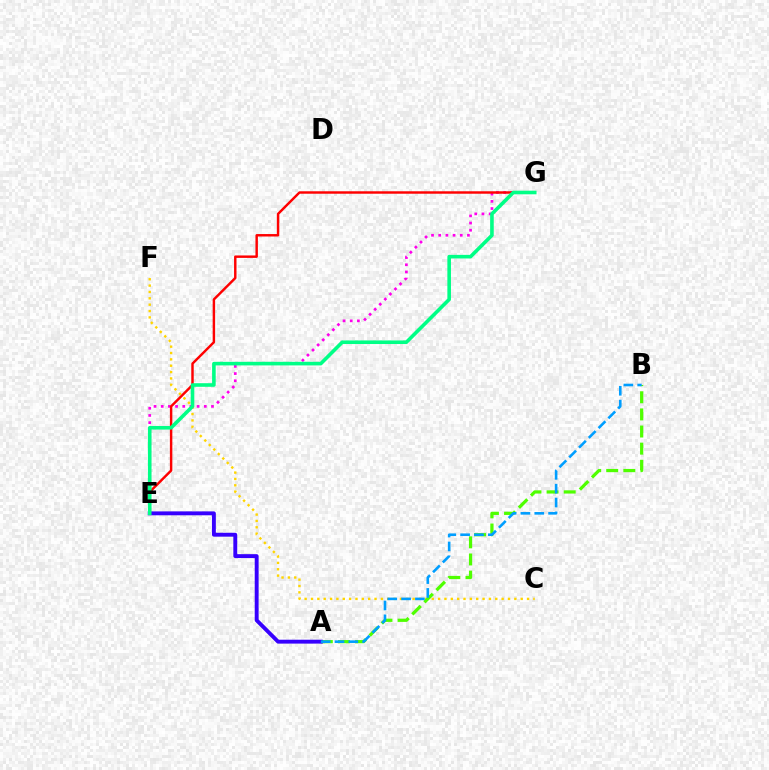{('C', 'F'): [{'color': '#ffd500', 'line_style': 'dotted', 'thickness': 1.73}], ('A', 'B'): [{'color': '#4fff00', 'line_style': 'dashed', 'thickness': 2.33}, {'color': '#009eff', 'line_style': 'dashed', 'thickness': 1.88}], ('E', 'G'): [{'color': '#ff00ed', 'line_style': 'dotted', 'thickness': 1.95}, {'color': '#ff0000', 'line_style': 'solid', 'thickness': 1.76}, {'color': '#00ff86', 'line_style': 'solid', 'thickness': 2.59}], ('A', 'E'): [{'color': '#3700ff', 'line_style': 'solid', 'thickness': 2.8}]}